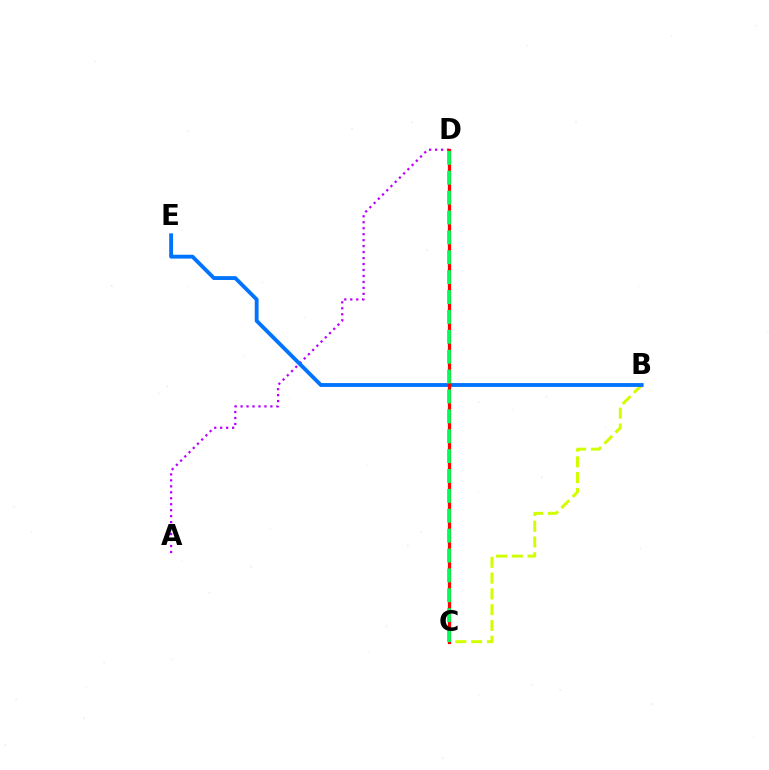{('A', 'D'): [{'color': '#b900ff', 'line_style': 'dotted', 'thickness': 1.62}], ('B', 'C'): [{'color': '#d1ff00', 'line_style': 'dashed', 'thickness': 2.14}], ('B', 'E'): [{'color': '#0074ff', 'line_style': 'solid', 'thickness': 2.78}], ('C', 'D'): [{'color': '#ff0000', 'line_style': 'solid', 'thickness': 2.34}, {'color': '#00ff5c', 'line_style': 'dashed', 'thickness': 2.7}]}